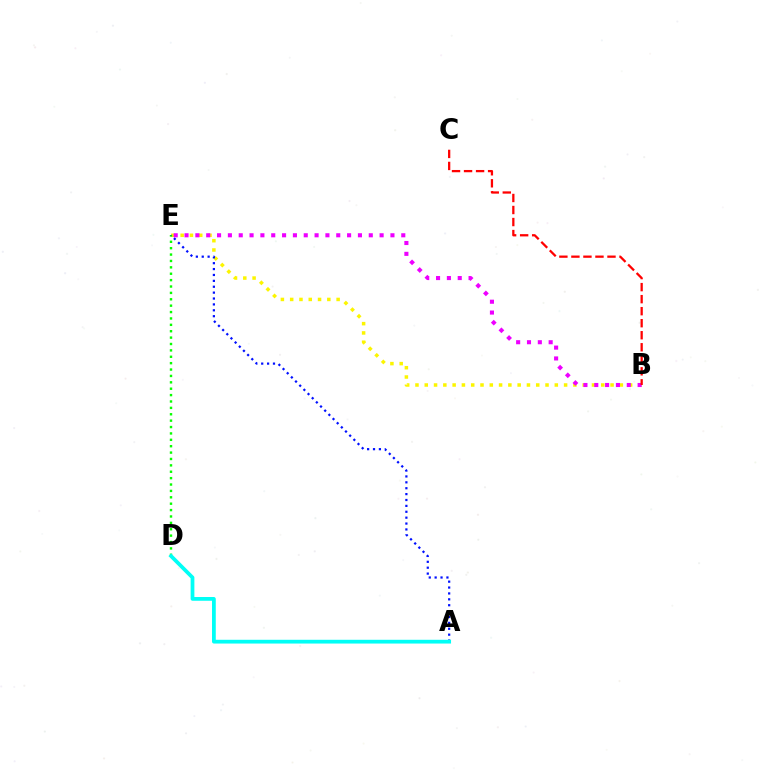{('B', 'E'): [{'color': '#fcf500', 'line_style': 'dotted', 'thickness': 2.52}, {'color': '#ee00ff', 'line_style': 'dotted', 'thickness': 2.94}], ('D', 'E'): [{'color': '#08ff00', 'line_style': 'dotted', 'thickness': 1.74}], ('A', 'E'): [{'color': '#0010ff', 'line_style': 'dotted', 'thickness': 1.6}], ('B', 'C'): [{'color': '#ff0000', 'line_style': 'dashed', 'thickness': 1.63}], ('A', 'D'): [{'color': '#00fff6', 'line_style': 'solid', 'thickness': 2.71}]}